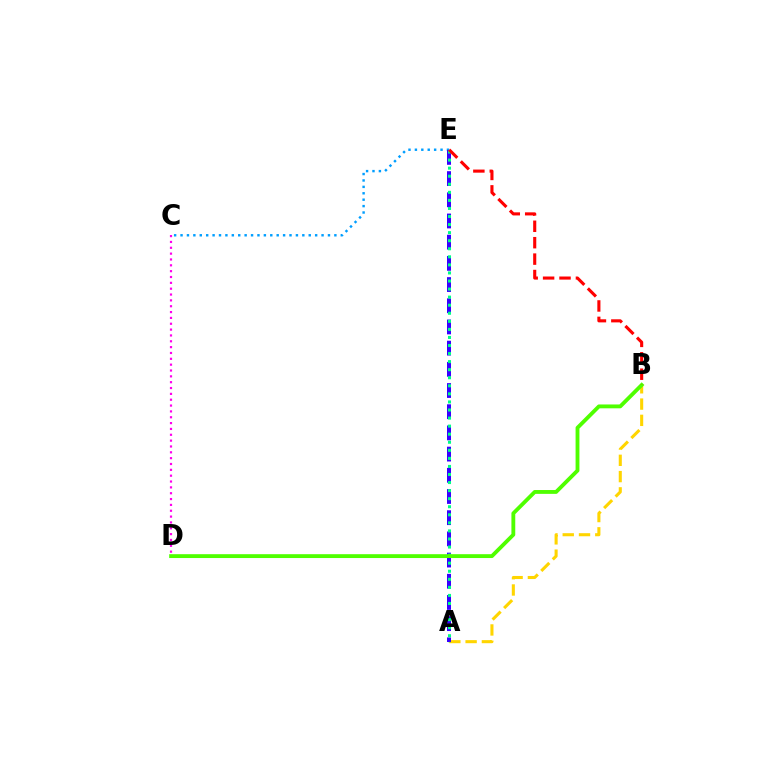{('A', 'B'): [{'color': '#ffd500', 'line_style': 'dashed', 'thickness': 2.21}], ('C', 'E'): [{'color': '#009eff', 'line_style': 'dotted', 'thickness': 1.74}], ('C', 'D'): [{'color': '#ff00ed', 'line_style': 'dotted', 'thickness': 1.59}], ('A', 'E'): [{'color': '#3700ff', 'line_style': 'dashed', 'thickness': 2.88}, {'color': '#00ff86', 'line_style': 'dotted', 'thickness': 2.19}], ('B', 'D'): [{'color': '#4fff00', 'line_style': 'solid', 'thickness': 2.77}], ('B', 'E'): [{'color': '#ff0000', 'line_style': 'dashed', 'thickness': 2.23}]}